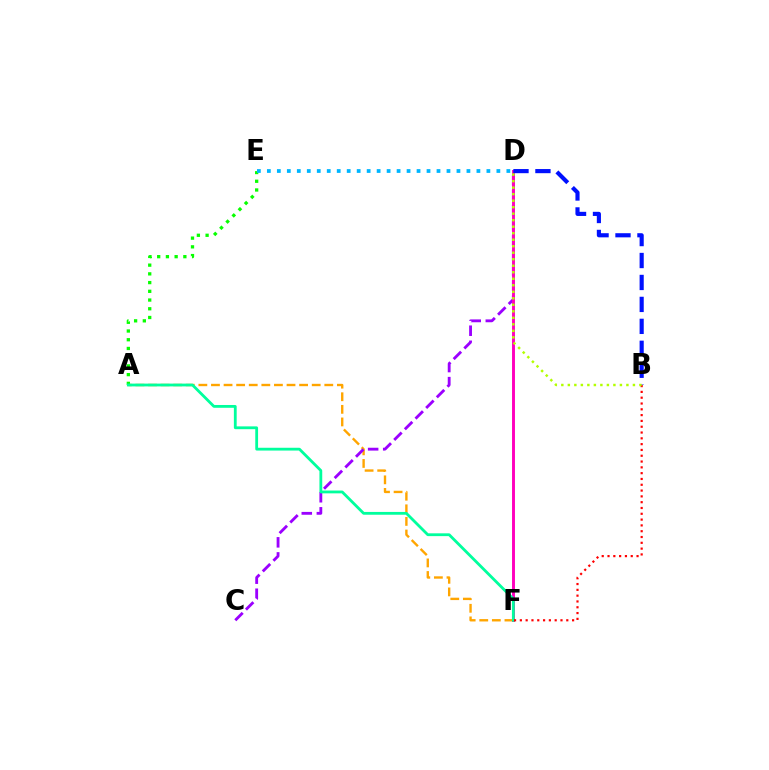{('A', 'F'): [{'color': '#ffa500', 'line_style': 'dashed', 'thickness': 1.71}, {'color': '#00ff9d', 'line_style': 'solid', 'thickness': 2.02}], ('C', 'D'): [{'color': '#9b00ff', 'line_style': 'dashed', 'thickness': 2.05}], ('D', 'F'): [{'color': '#ff00bd', 'line_style': 'solid', 'thickness': 2.11}], ('A', 'E'): [{'color': '#08ff00', 'line_style': 'dotted', 'thickness': 2.37}], ('B', 'D'): [{'color': '#0010ff', 'line_style': 'dashed', 'thickness': 2.98}, {'color': '#b3ff00', 'line_style': 'dotted', 'thickness': 1.77}], ('B', 'F'): [{'color': '#ff0000', 'line_style': 'dotted', 'thickness': 1.58}], ('D', 'E'): [{'color': '#00b5ff', 'line_style': 'dotted', 'thickness': 2.71}]}